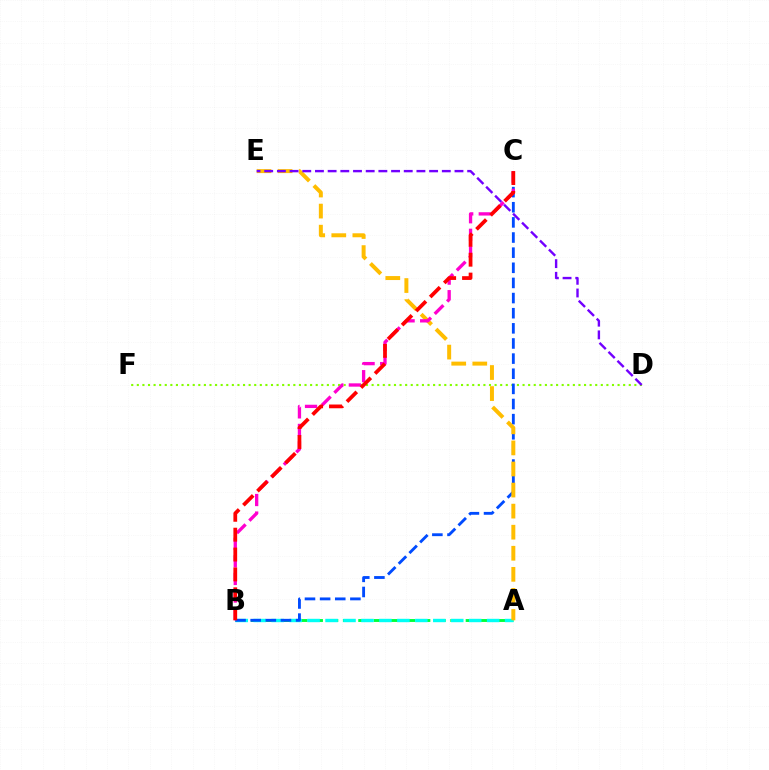{('D', 'F'): [{'color': '#84ff00', 'line_style': 'dotted', 'thickness': 1.52}], ('A', 'B'): [{'color': '#00ff39', 'line_style': 'dashed', 'thickness': 2.08}, {'color': '#00fff6', 'line_style': 'dashed', 'thickness': 2.44}], ('B', 'C'): [{'color': '#004bff', 'line_style': 'dashed', 'thickness': 2.06}, {'color': '#ff00cf', 'line_style': 'dashed', 'thickness': 2.39}, {'color': '#ff0000', 'line_style': 'dashed', 'thickness': 2.7}], ('A', 'E'): [{'color': '#ffbd00', 'line_style': 'dashed', 'thickness': 2.86}], ('D', 'E'): [{'color': '#7200ff', 'line_style': 'dashed', 'thickness': 1.72}]}